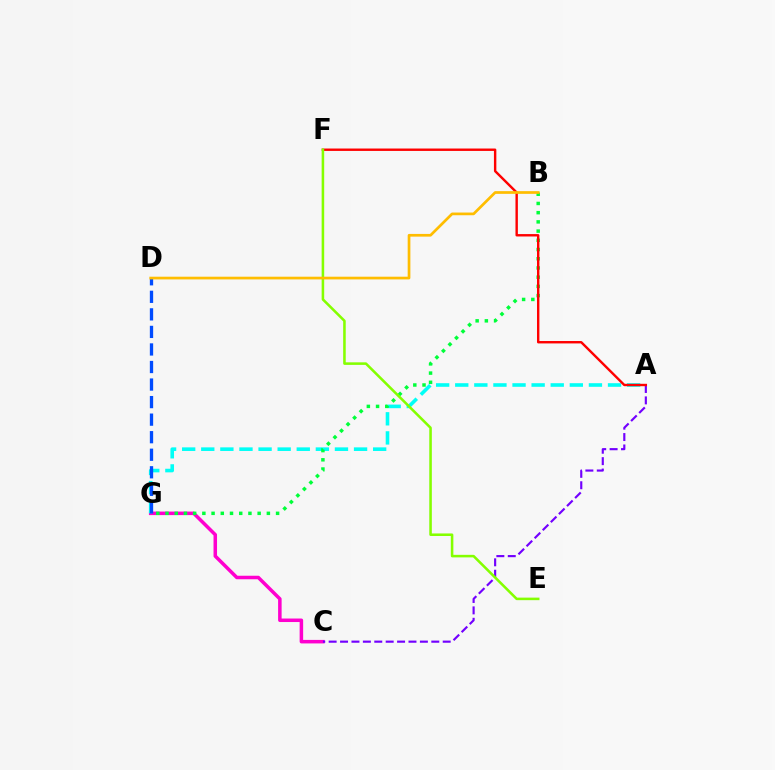{('C', 'G'): [{'color': '#ff00cf', 'line_style': 'solid', 'thickness': 2.53}], ('A', 'G'): [{'color': '#00fff6', 'line_style': 'dashed', 'thickness': 2.59}], ('D', 'G'): [{'color': '#004bff', 'line_style': 'dashed', 'thickness': 2.38}], ('B', 'G'): [{'color': '#00ff39', 'line_style': 'dotted', 'thickness': 2.5}], ('A', 'C'): [{'color': '#7200ff', 'line_style': 'dashed', 'thickness': 1.55}], ('A', 'F'): [{'color': '#ff0000', 'line_style': 'solid', 'thickness': 1.73}], ('E', 'F'): [{'color': '#84ff00', 'line_style': 'solid', 'thickness': 1.84}], ('B', 'D'): [{'color': '#ffbd00', 'line_style': 'solid', 'thickness': 1.95}]}